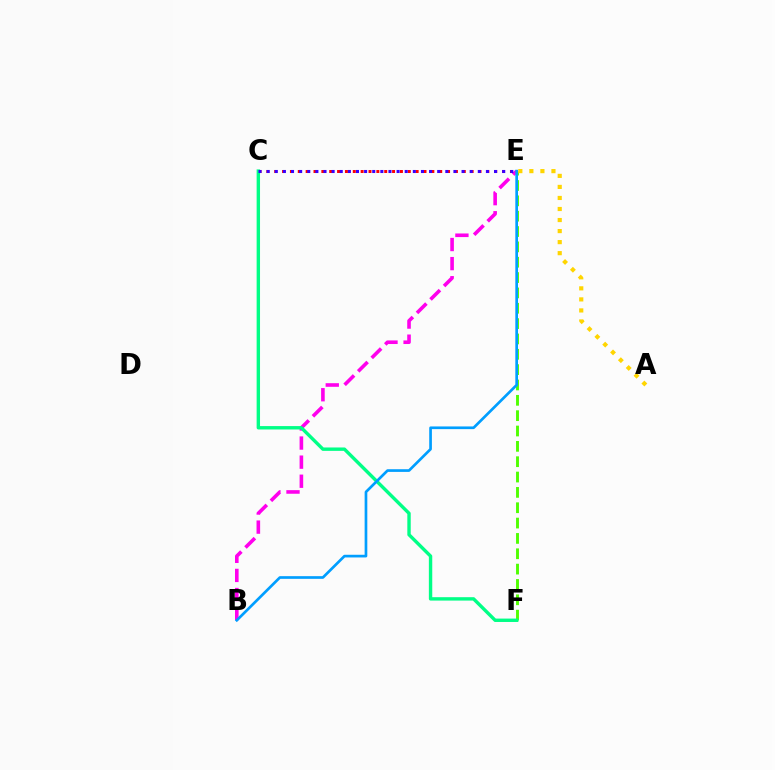{('B', 'E'): [{'color': '#ff00ed', 'line_style': 'dashed', 'thickness': 2.59}, {'color': '#009eff', 'line_style': 'solid', 'thickness': 1.93}], ('E', 'F'): [{'color': '#4fff00', 'line_style': 'dashed', 'thickness': 2.08}], ('C', 'E'): [{'color': '#ff0000', 'line_style': 'dotted', 'thickness': 2.14}, {'color': '#3700ff', 'line_style': 'dotted', 'thickness': 2.21}], ('C', 'F'): [{'color': '#00ff86', 'line_style': 'solid', 'thickness': 2.44}], ('A', 'E'): [{'color': '#ffd500', 'line_style': 'dotted', 'thickness': 3.0}]}